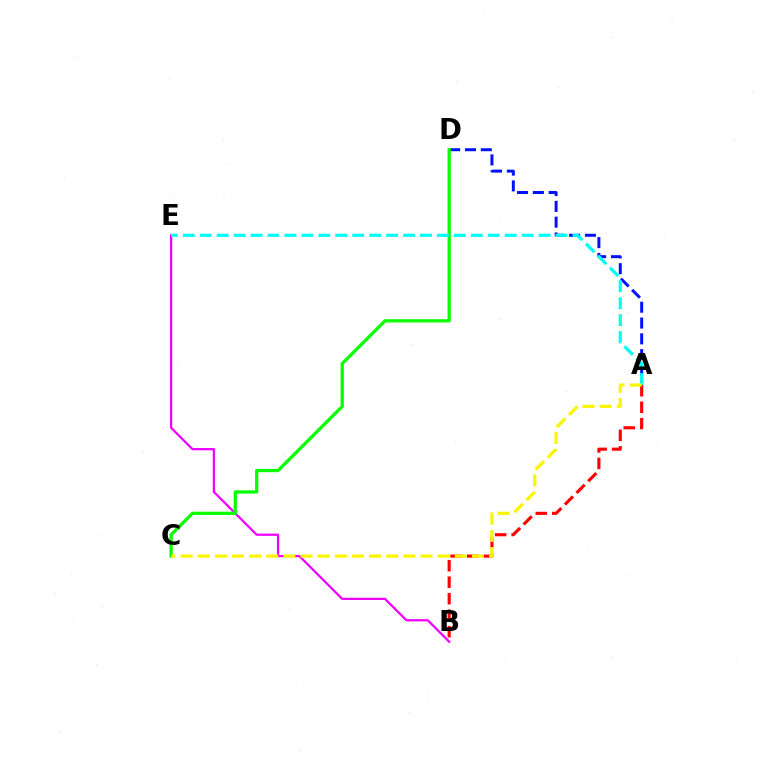{('A', 'B'): [{'color': '#ff0000', 'line_style': 'dashed', 'thickness': 2.24}], ('A', 'D'): [{'color': '#0010ff', 'line_style': 'dashed', 'thickness': 2.15}], ('B', 'E'): [{'color': '#ee00ff', 'line_style': 'solid', 'thickness': 1.62}], ('C', 'D'): [{'color': '#08ff00', 'line_style': 'solid', 'thickness': 2.34}], ('A', 'E'): [{'color': '#00fff6', 'line_style': 'dashed', 'thickness': 2.3}], ('A', 'C'): [{'color': '#fcf500', 'line_style': 'dashed', 'thickness': 2.33}]}